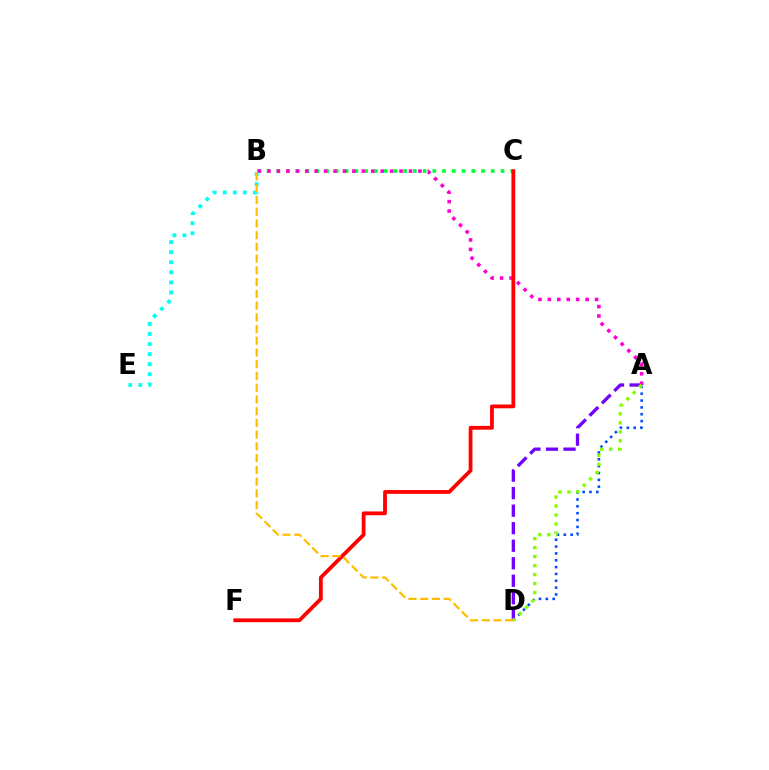{('B', 'C'): [{'color': '#00ff39', 'line_style': 'dotted', 'thickness': 2.65}], ('A', 'D'): [{'color': '#7200ff', 'line_style': 'dashed', 'thickness': 2.38}, {'color': '#004bff', 'line_style': 'dotted', 'thickness': 1.86}, {'color': '#84ff00', 'line_style': 'dotted', 'thickness': 2.44}], ('A', 'B'): [{'color': '#ff00cf', 'line_style': 'dotted', 'thickness': 2.56}], ('C', 'F'): [{'color': '#ff0000', 'line_style': 'solid', 'thickness': 2.73}], ('B', 'E'): [{'color': '#00fff6', 'line_style': 'dotted', 'thickness': 2.74}], ('B', 'D'): [{'color': '#ffbd00', 'line_style': 'dashed', 'thickness': 1.59}]}